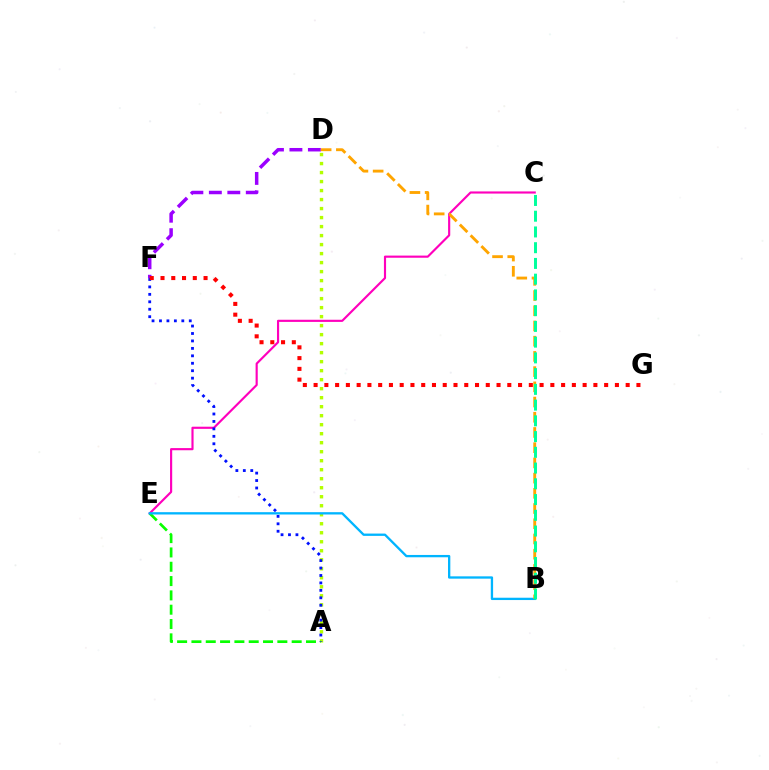{('C', 'E'): [{'color': '#ff00bd', 'line_style': 'solid', 'thickness': 1.55}], ('A', 'D'): [{'color': '#b3ff00', 'line_style': 'dotted', 'thickness': 2.45}], ('D', 'F'): [{'color': '#9b00ff', 'line_style': 'dashed', 'thickness': 2.51}], ('A', 'E'): [{'color': '#08ff00', 'line_style': 'dashed', 'thickness': 1.95}], ('A', 'F'): [{'color': '#0010ff', 'line_style': 'dotted', 'thickness': 2.02}], ('B', 'E'): [{'color': '#00b5ff', 'line_style': 'solid', 'thickness': 1.67}], ('B', 'D'): [{'color': '#ffa500', 'line_style': 'dashed', 'thickness': 2.07}], ('B', 'C'): [{'color': '#00ff9d', 'line_style': 'dashed', 'thickness': 2.14}], ('F', 'G'): [{'color': '#ff0000', 'line_style': 'dotted', 'thickness': 2.92}]}